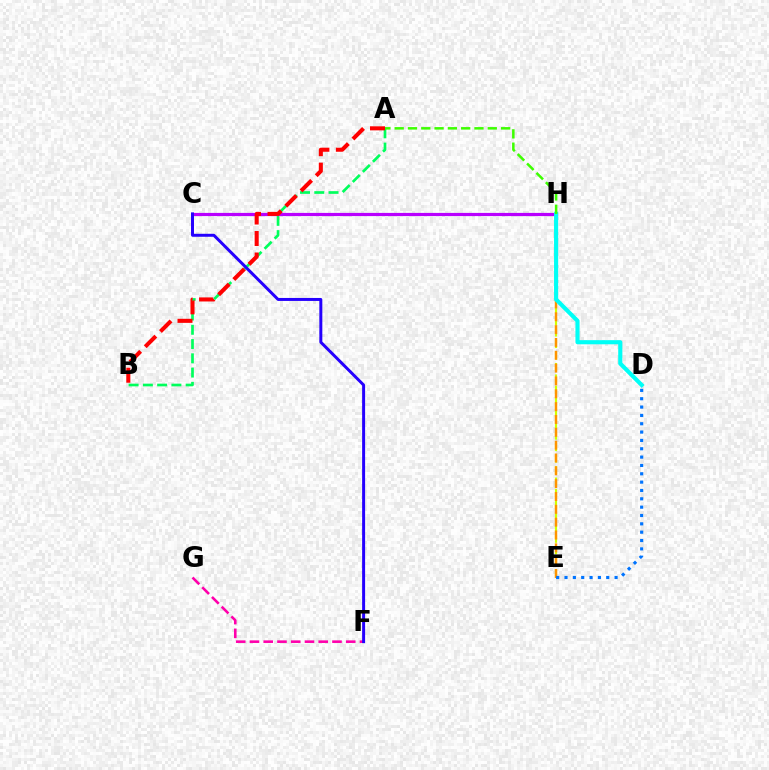{('A', 'B'): [{'color': '#00ff5c', 'line_style': 'dashed', 'thickness': 1.94}, {'color': '#ff0000', 'line_style': 'dashed', 'thickness': 2.92}], ('E', 'H'): [{'color': '#d1ff00', 'line_style': 'dashed', 'thickness': 1.56}, {'color': '#ff9400', 'line_style': 'dashed', 'thickness': 1.74}], ('F', 'G'): [{'color': '#ff00ac', 'line_style': 'dashed', 'thickness': 1.87}], ('C', 'H'): [{'color': '#b900ff', 'line_style': 'solid', 'thickness': 2.29}], ('D', 'H'): [{'color': '#00fff6', 'line_style': 'solid', 'thickness': 2.97}], ('A', 'H'): [{'color': '#3dff00', 'line_style': 'dashed', 'thickness': 1.81}], ('D', 'E'): [{'color': '#0074ff', 'line_style': 'dotted', 'thickness': 2.27}], ('C', 'F'): [{'color': '#2500ff', 'line_style': 'solid', 'thickness': 2.14}]}